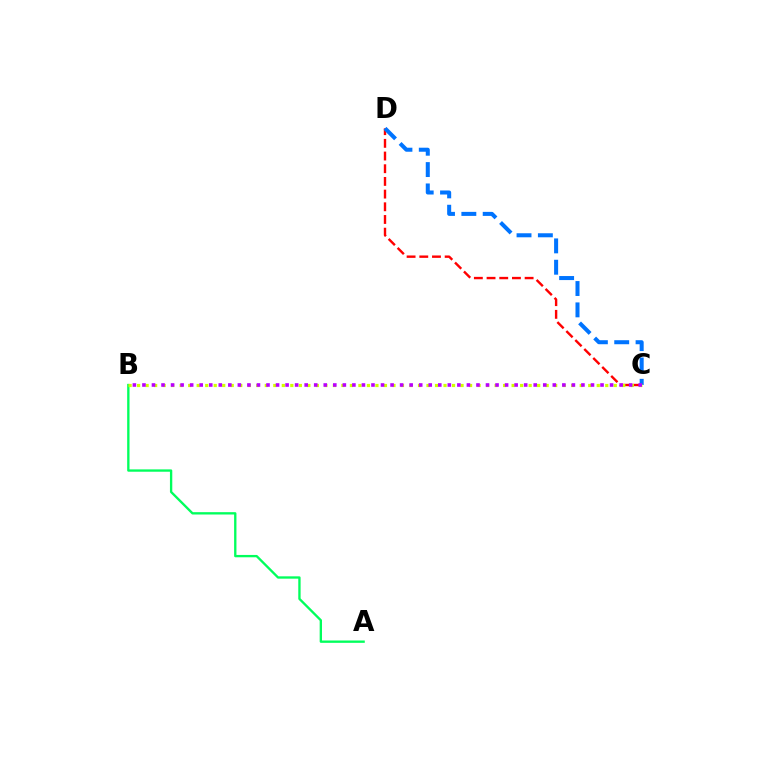{('C', 'D'): [{'color': '#ff0000', 'line_style': 'dashed', 'thickness': 1.72}, {'color': '#0074ff', 'line_style': 'dashed', 'thickness': 2.9}], ('A', 'B'): [{'color': '#00ff5c', 'line_style': 'solid', 'thickness': 1.68}], ('B', 'C'): [{'color': '#d1ff00', 'line_style': 'dotted', 'thickness': 2.31}, {'color': '#b900ff', 'line_style': 'dotted', 'thickness': 2.59}]}